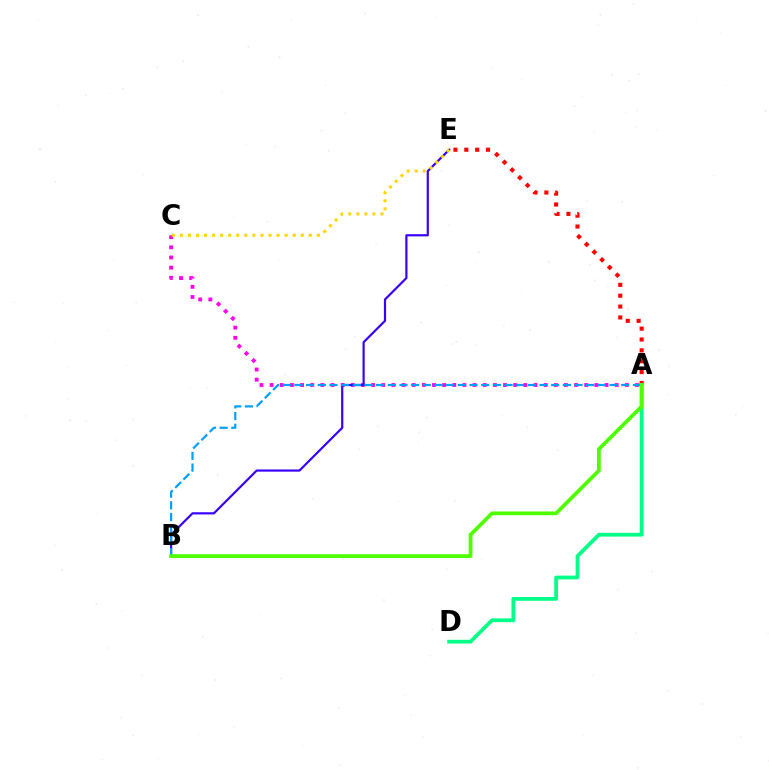{('A', 'C'): [{'color': '#ff00ed', 'line_style': 'dotted', 'thickness': 2.76}], ('A', 'E'): [{'color': '#ff0000', 'line_style': 'dotted', 'thickness': 2.95}], ('B', 'E'): [{'color': '#3700ff', 'line_style': 'solid', 'thickness': 1.58}], ('C', 'E'): [{'color': '#ffd500', 'line_style': 'dotted', 'thickness': 2.19}], ('A', 'D'): [{'color': '#00ff86', 'line_style': 'solid', 'thickness': 2.7}], ('A', 'B'): [{'color': '#009eff', 'line_style': 'dashed', 'thickness': 1.59}, {'color': '#4fff00', 'line_style': 'solid', 'thickness': 2.72}]}